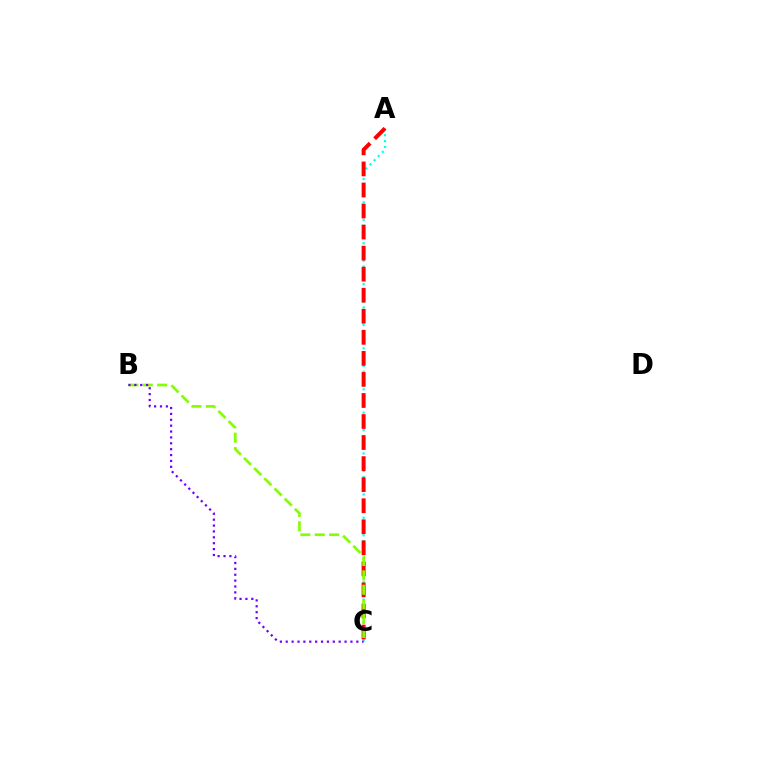{('A', 'C'): [{'color': '#00fff6', 'line_style': 'dotted', 'thickness': 1.59}, {'color': '#ff0000', 'line_style': 'dashed', 'thickness': 2.86}], ('B', 'C'): [{'color': '#84ff00', 'line_style': 'dashed', 'thickness': 1.96}, {'color': '#7200ff', 'line_style': 'dotted', 'thickness': 1.6}]}